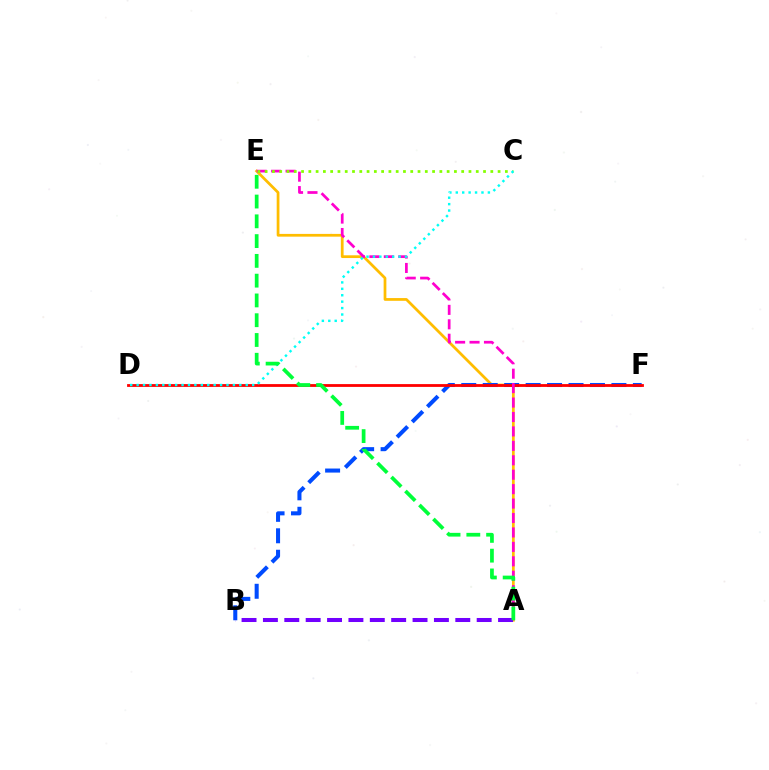{('A', 'E'): [{'color': '#ffbd00', 'line_style': 'solid', 'thickness': 1.98}, {'color': '#ff00cf', 'line_style': 'dashed', 'thickness': 1.96}, {'color': '#00ff39', 'line_style': 'dashed', 'thickness': 2.69}], ('B', 'F'): [{'color': '#004bff', 'line_style': 'dashed', 'thickness': 2.91}], ('D', 'F'): [{'color': '#ff0000', 'line_style': 'solid', 'thickness': 2.02}], ('A', 'B'): [{'color': '#7200ff', 'line_style': 'dashed', 'thickness': 2.9}], ('C', 'E'): [{'color': '#84ff00', 'line_style': 'dotted', 'thickness': 1.98}], ('C', 'D'): [{'color': '#00fff6', 'line_style': 'dotted', 'thickness': 1.74}]}